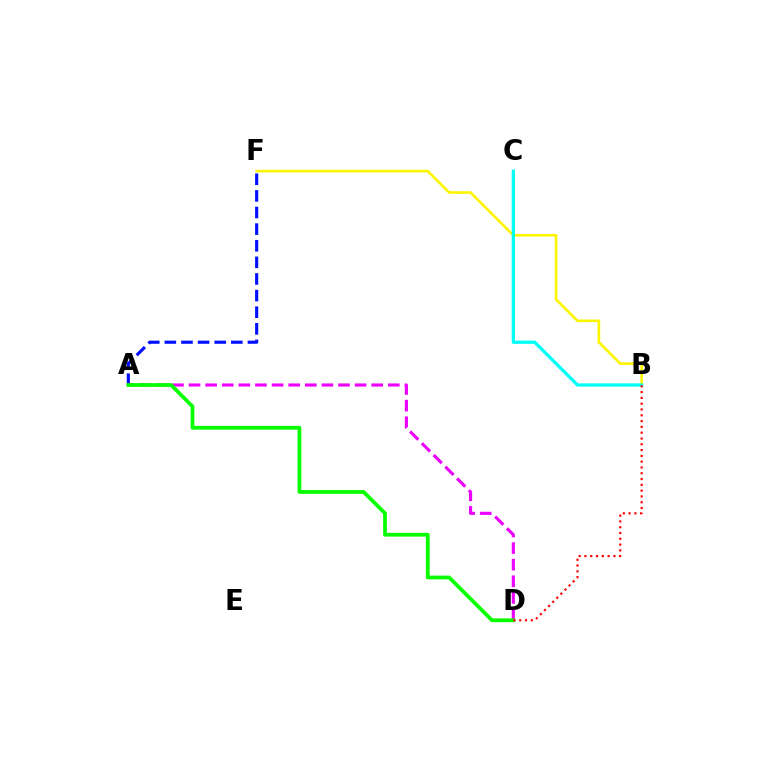{('B', 'F'): [{'color': '#fcf500', 'line_style': 'solid', 'thickness': 1.9}], ('A', 'D'): [{'color': '#ee00ff', 'line_style': 'dashed', 'thickness': 2.26}, {'color': '#08ff00', 'line_style': 'solid', 'thickness': 2.7}], ('A', 'F'): [{'color': '#0010ff', 'line_style': 'dashed', 'thickness': 2.26}], ('B', 'C'): [{'color': '#00fff6', 'line_style': 'solid', 'thickness': 2.34}], ('B', 'D'): [{'color': '#ff0000', 'line_style': 'dotted', 'thickness': 1.57}]}